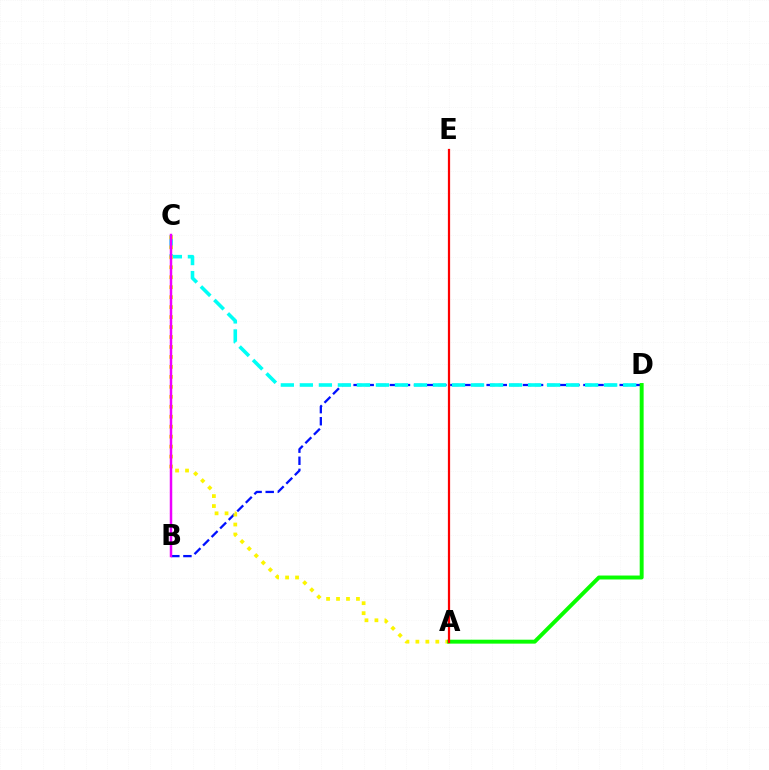{('B', 'D'): [{'color': '#0010ff', 'line_style': 'dashed', 'thickness': 1.64}], ('C', 'D'): [{'color': '#00fff6', 'line_style': 'dashed', 'thickness': 2.58}], ('A', 'C'): [{'color': '#fcf500', 'line_style': 'dotted', 'thickness': 2.71}], ('A', 'D'): [{'color': '#08ff00', 'line_style': 'solid', 'thickness': 2.83}], ('B', 'C'): [{'color': '#ee00ff', 'line_style': 'solid', 'thickness': 1.8}], ('A', 'E'): [{'color': '#ff0000', 'line_style': 'solid', 'thickness': 1.61}]}